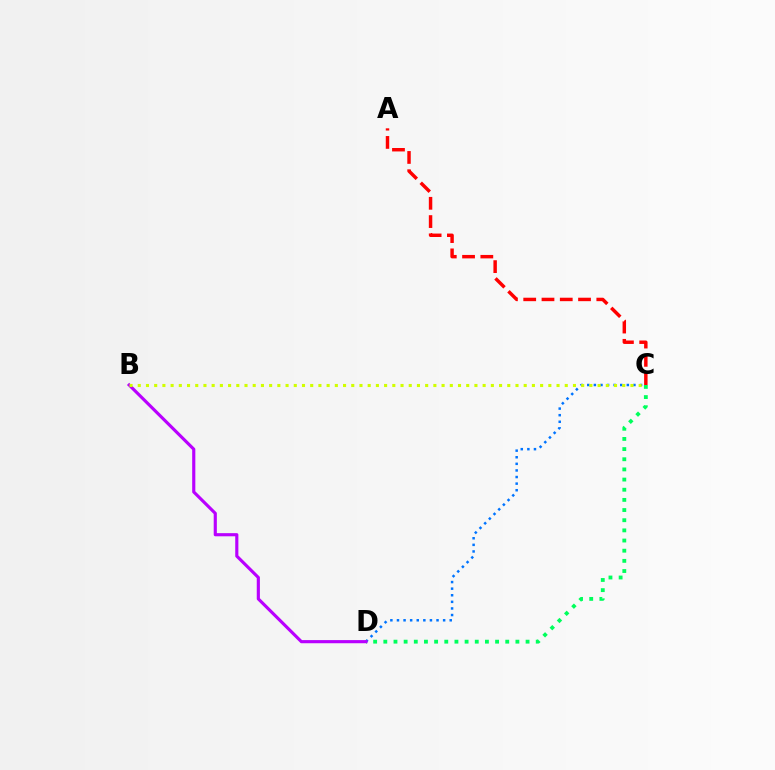{('C', 'D'): [{'color': '#00ff5c', 'line_style': 'dotted', 'thickness': 2.76}, {'color': '#0074ff', 'line_style': 'dotted', 'thickness': 1.79}], ('B', 'D'): [{'color': '#b900ff', 'line_style': 'solid', 'thickness': 2.26}], ('A', 'C'): [{'color': '#ff0000', 'line_style': 'dashed', 'thickness': 2.48}], ('B', 'C'): [{'color': '#d1ff00', 'line_style': 'dotted', 'thickness': 2.23}]}